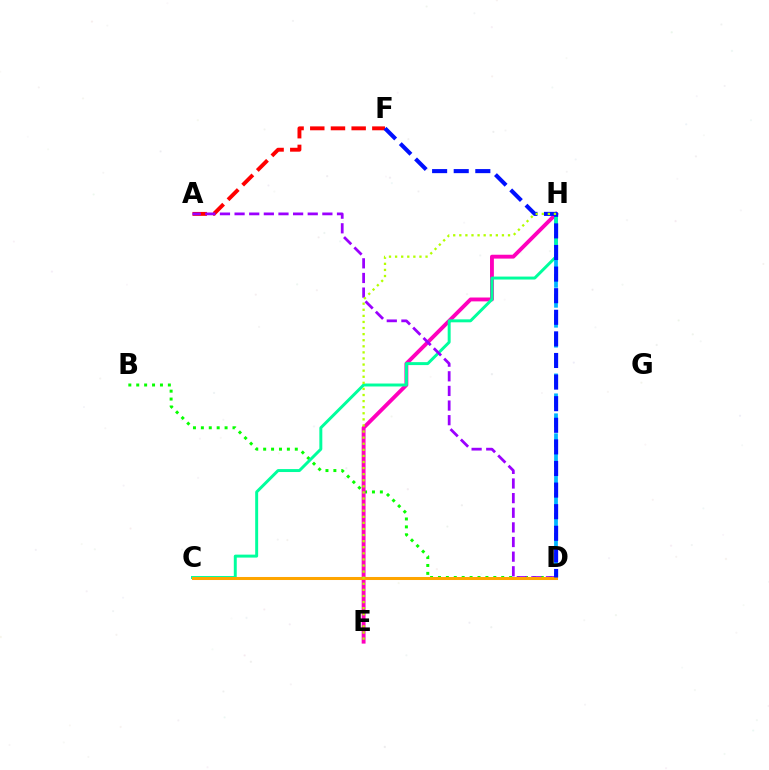{('A', 'F'): [{'color': '#ff0000', 'line_style': 'dashed', 'thickness': 2.81}], ('B', 'D'): [{'color': '#08ff00', 'line_style': 'dotted', 'thickness': 2.15}], ('E', 'H'): [{'color': '#ff00bd', 'line_style': 'solid', 'thickness': 2.78}, {'color': '#b3ff00', 'line_style': 'dotted', 'thickness': 1.65}], ('D', 'H'): [{'color': '#00b5ff', 'line_style': 'dashed', 'thickness': 2.71}], ('C', 'H'): [{'color': '#00ff9d', 'line_style': 'solid', 'thickness': 2.13}], ('A', 'D'): [{'color': '#9b00ff', 'line_style': 'dashed', 'thickness': 1.99}], ('C', 'D'): [{'color': '#ffa500', 'line_style': 'solid', 'thickness': 2.18}], ('D', 'F'): [{'color': '#0010ff', 'line_style': 'dashed', 'thickness': 2.93}]}